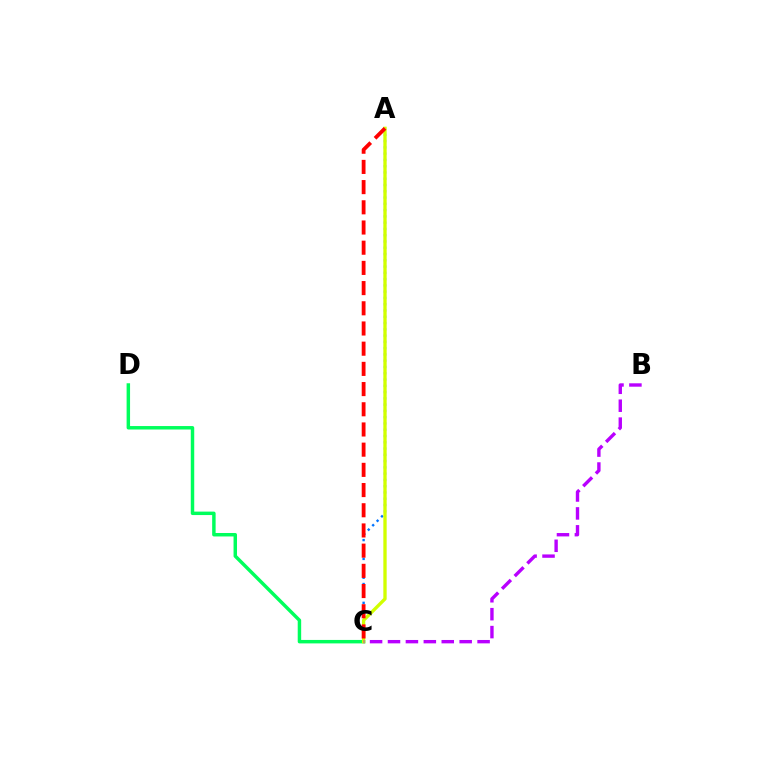{('A', 'C'): [{'color': '#0074ff', 'line_style': 'dotted', 'thickness': 1.7}, {'color': '#d1ff00', 'line_style': 'solid', 'thickness': 2.39}, {'color': '#ff0000', 'line_style': 'dashed', 'thickness': 2.74}], ('C', 'D'): [{'color': '#00ff5c', 'line_style': 'solid', 'thickness': 2.49}], ('B', 'C'): [{'color': '#b900ff', 'line_style': 'dashed', 'thickness': 2.43}]}